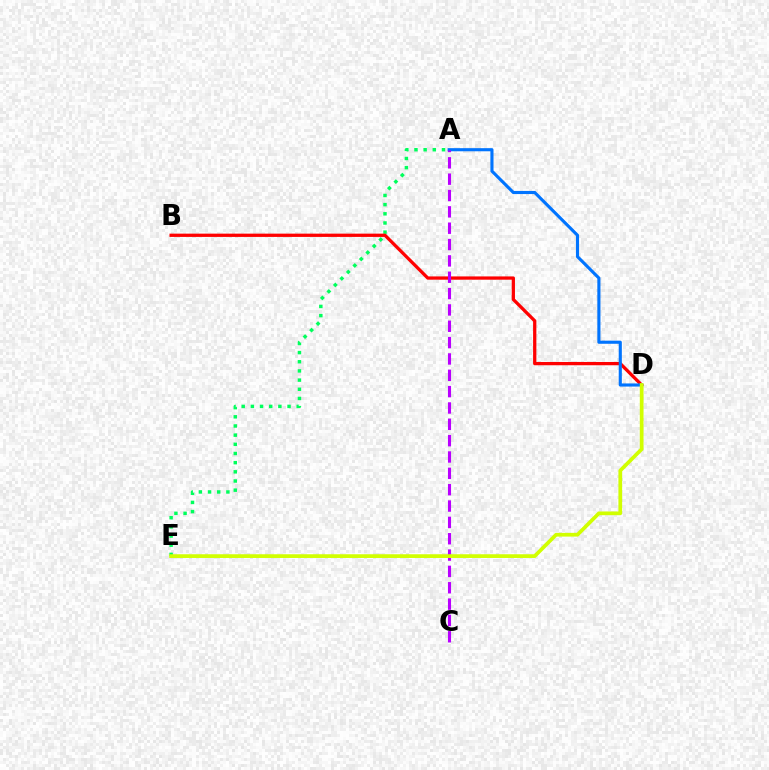{('A', 'E'): [{'color': '#00ff5c', 'line_style': 'dotted', 'thickness': 2.49}], ('B', 'D'): [{'color': '#ff0000', 'line_style': 'solid', 'thickness': 2.36}], ('A', 'D'): [{'color': '#0074ff', 'line_style': 'solid', 'thickness': 2.25}], ('A', 'C'): [{'color': '#b900ff', 'line_style': 'dashed', 'thickness': 2.22}], ('D', 'E'): [{'color': '#d1ff00', 'line_style': 'solid', 'thickness': 2.68}]}